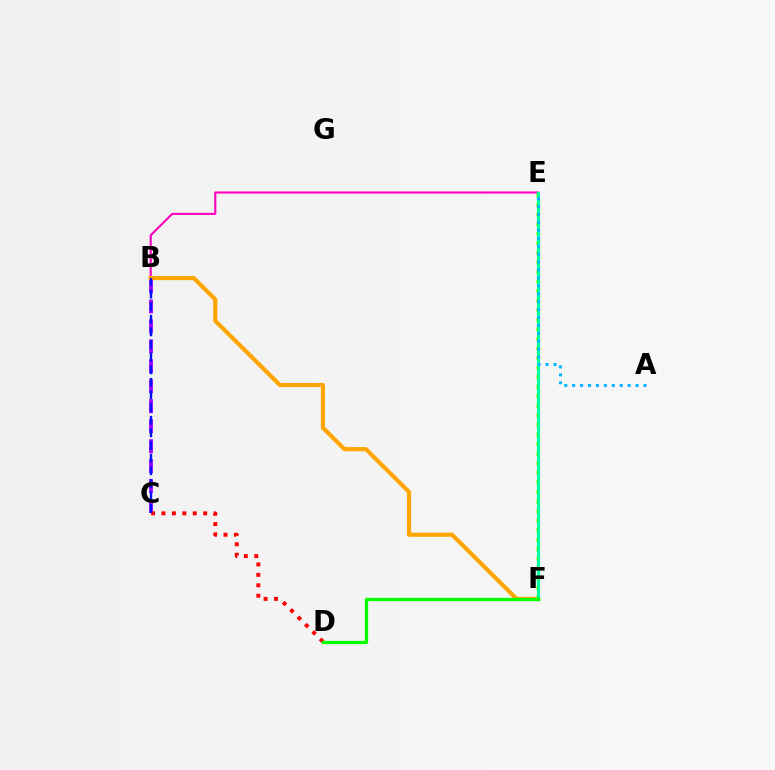{('B', 'C'): [{'color': '#9b00ff', 'line_style': 'dashed', 'thickness': 2.71}, {'color': '#0010ff', 'line_style': 'dashed', 'thickness': 1.71}], ('B', 'E'): [{'color': '#ff00bd', 'line_style': 'solid', 'thickness': 1.51}], ('C', 'D'): [{'color': '#ff0000', 'line_style': 'dotted', 'thickness': 2.83}], ('B', 'F'): [{'color': '#ffa500', 'line_style': 'solid', 'thickness': 2.98}], ('E', 'F'): [{'color': '#b3ff00', 'line_style': 'dotted', 'thickness': 2.6}, {'color': '#00ff9d', 'line_style': 'solid', 'thickness': 2.29}], ('D', 'F'): [{'color': '#08ff00', 'line_style': 'solid', 'thickness': 2.37}], ('A', 'E'): [{'color': '#00b5ff', 'line_style': 'dotted', 'thickness': 2.15}]}